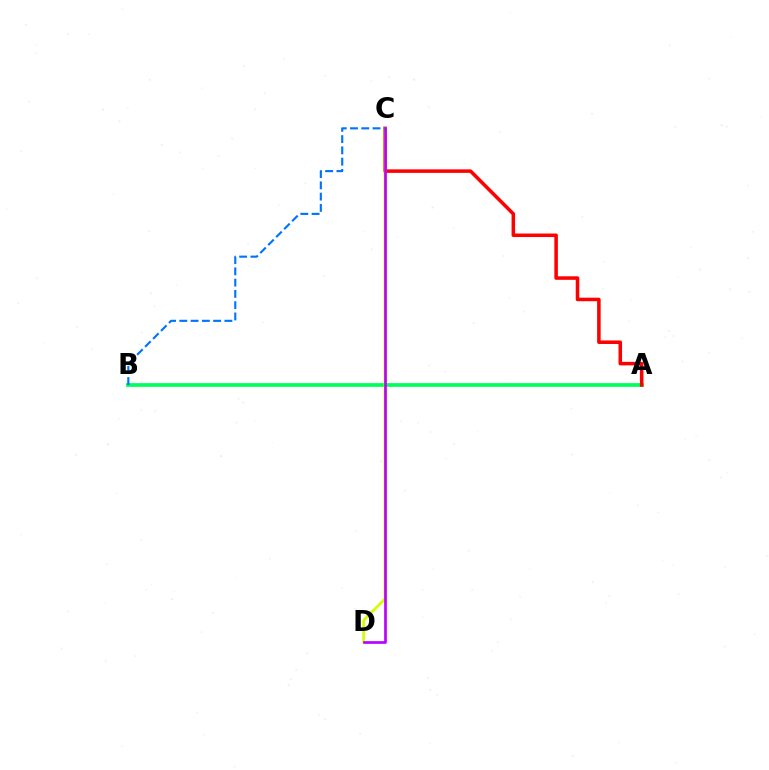{('A', 'B'): [{'color': '#00ff5c', 'line_style': 'solid', 'thickness': 2.69}], ('A', 'C'): [{'color': '#ff0000', 'line_style': 'solid', 'thickness': 2.54}], ('C', 'D'): [{'color': '#d1ff00', 'line_style': 'solid', 'thickness': 1.96}, {'color': '#b900ff', 'line_style': 'solid', 'thickness': 1.92}], ('B', 'C'): [{'color': '#0074ff', 'line_style': 'dashed', 'thickness': 1.53}]}